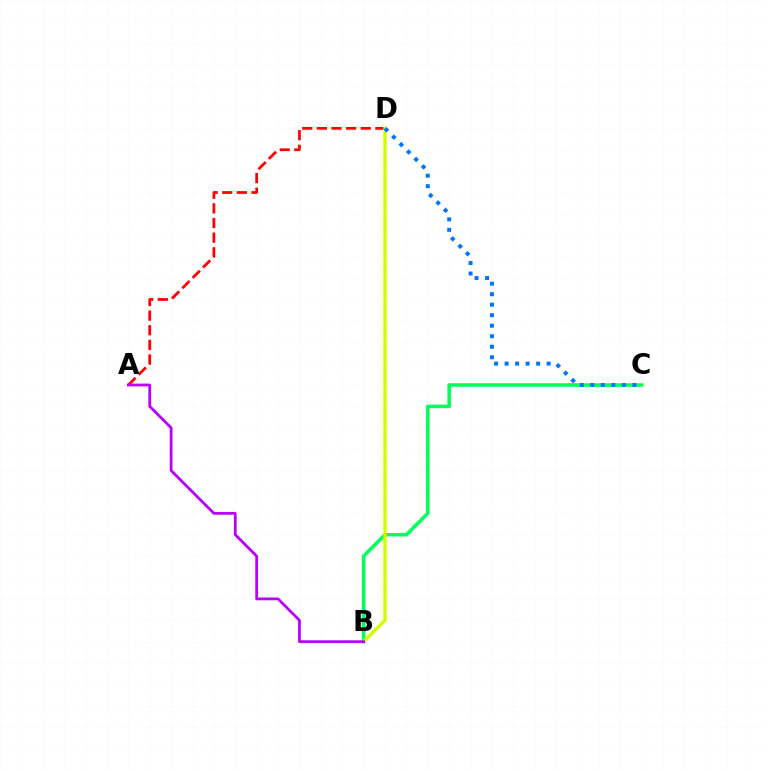{('A', 'D'): [{'color': '#ff0000', 'line_style': 'dashed', 'thickness': 1.99}], ('B', 'C'): [{'color': '#00ff5c', 'line_style': 'solid', 'thickness': 2.54}], ('B', 'D'): [{'color': '#d1ff00', 'line_style': 'solid', 'thickness': 2.45}], ('C', 'D'): [{'color': '#0074ff', 'line_style': 'dotted', 'thickness': 2.86}], ('A', 'B'): [{'color': '#b900ff', 'line_style': 'solid', 'thickness': 2.0}]}